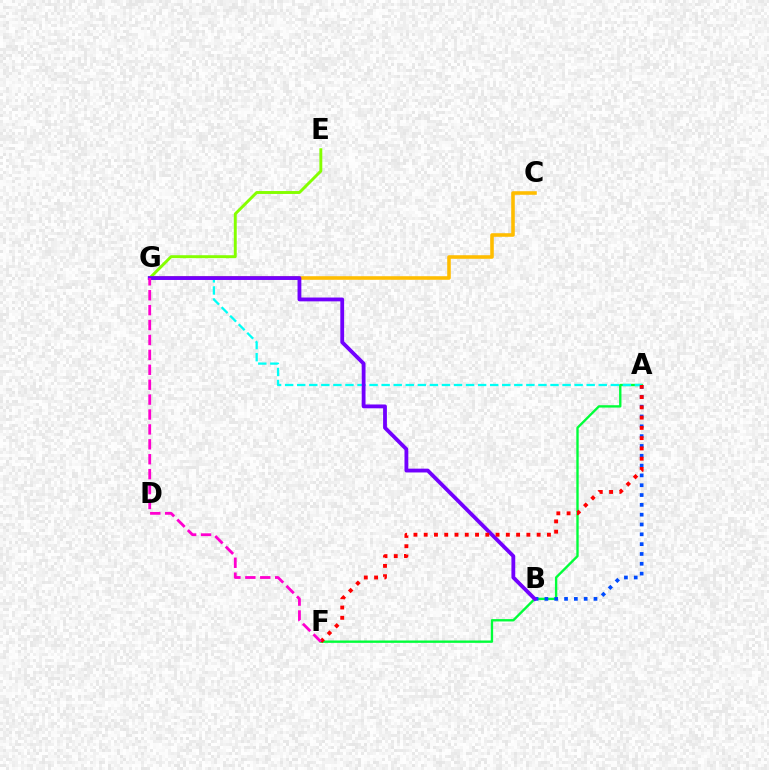{('A', 'F'): [{'color': '#00ff39', 'line_style': 'solid', 'thickness': 1.7}, {'color': '#ff0000', 'line_style': 'dotted', 'thickness': 2.79}], ('A', 'B'): [{'color': '#004bff', 'line_style': 'dotted', 'thickness': 2.67}], ('C', 'G'): [{'color': '#ffbd00', 'line_style': 'solid', 'thickness': 2.57}], ('A', 'G'): [{'color': '#00fff6', 'line_style': 'dashed', 'thickness': 1.64}], ('E', 'G'): [{'color': '#84ff00', 'line_style': 'solid', 'thickness': 2.1}], ('B', 'G'): [{'color': '#7200ff', 'line_style': 'solid', 'thickness': 2.75}], ('F', 'G'): [{'color': '#ff00cf', 'line_style': 'dashed', 'thickness': 2.03}]}